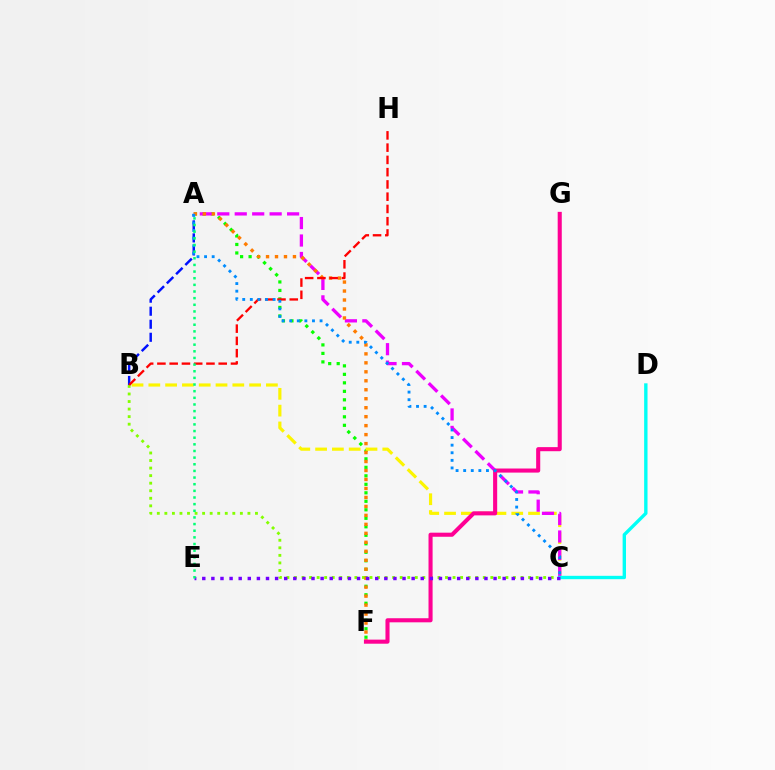{('A', 'F'): [{'color': '#08ff00', 'line_style': 'dotted', 'thickness': 2.31}, {'color': '#ff7c00', 'line_style': 'dotted', 'thickness': 2.44}], ('B', 'C'): [{'color': '#fcf500', 'line_style': 'dashed', 'thickness': 2.28}, {'color': '#84ff00', 'line_style': 'dotted', 'thickness': 2.05}], ('A', 'C'): [{'color': '#ee00ff', 'line_style': 'dashed', 'thickness': 2.37}, {'color': '#008cff', 'line_style': 'dotted', 'thickness': 2.06}], ('A', 'B'): [{'color': '#0010ff', 'line_style': 'dashed', 'thickness': 1.77}], ('C', 'D'): [{'color': '#00fff6', 'line_style': 'solid', 'thickness': 2.43}], ('B', 'H'): [{'color': '#ff0000', 'line_style': 'dashed', 'thickness': 1.67}], ('F', 'G'): [{'color': '#ff0094', 'line_style': 'solid', 'thickness': 2.94}], ('C', 'E'): [{'color': '#7200ff', 'line_style': 'dotted', 'thickness': 2.47}], ('A', 'E'): [{'color': '#00ff74', 'line_style': 'dotted', 'thickness': 1.81}]}